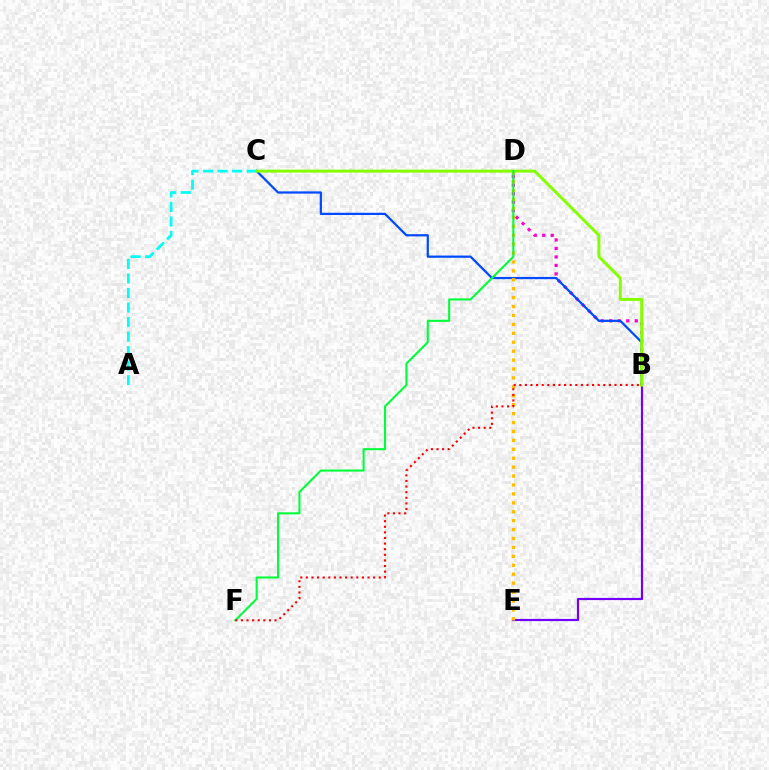{('B', 'D'): [{'color': '#ff00cf', 'line_style': 'dotted', 'thickness': 2.31}], ('B', 'E'): [{'color': '#7200ff', 'line_style': 'solid', 'thickness': 1.57}], ('B', 'C'): [{'color': '#004bff', 'line_style': 'solid', 'thickness': 1.61}, {'color': '#84ff00', 'line_style': 'solid', 'thickness': 2.15}], ('A', 'C'): [{'color': '#00fff6', 'line_style': 'dashed', 'thickness': 1.98}], ('D', 'E'): [{'color': '#ffbd00', 'line_style': 'dotted', 'thickness': 2.42}], ('D', 'F'): [{'color': '#00ff39', 'line_style': 'solid', 'thickness': 1.5}], ('B', 'F'): [{'color': '#ff0000', 'line_style': 'dotted', 'thickness': 1.52}]}